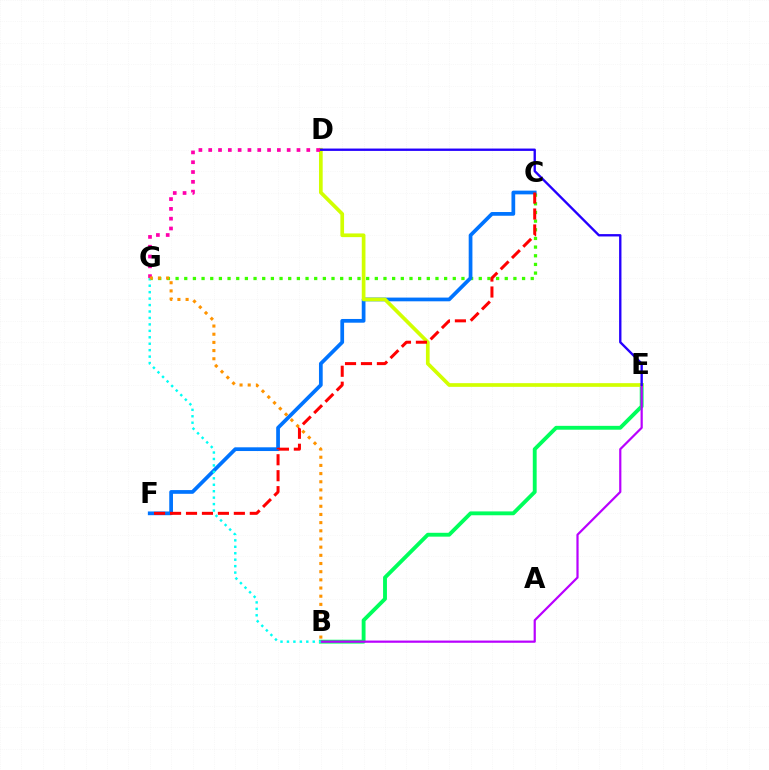{('C', 'G'): [{'color': '#3dff00', 'line_style': 'dotted', 'thickness': 2.35}], ('C', 'F'): [{'color': '#0074ff', 'line_style': 'solid', 'thickness': 2.68}, {'color': '#ff0000', 'line_style': 'dashed', 'thickness': 2.17}], ('B', 'E'): [{'color': '#00ff5c', 'line_style': 'solid', 'thickness': 2.78}, {'color': '#b900ff', 'line_style': 'solid', 'thickness': 1.59}], ('D', 'E'): [{'color': '#d1ff00', 'line_style': 'solid', 'thickness': 2.66}, {'color': '#2500ff', 'line_style': 'solid', 'thickness': 1.7}], ('D', 'G'): [{'color': '#ff00ac', 'line_style': 'dotted', 'thickness': 2.66}], ('B', 'G'): [{'color': '#00fff6', 'line_style': 'dotted', 'thickness': 1.75}, {'color': '#ff9400', 'line_style': 'dotted', 'thickness': 2.22}]}